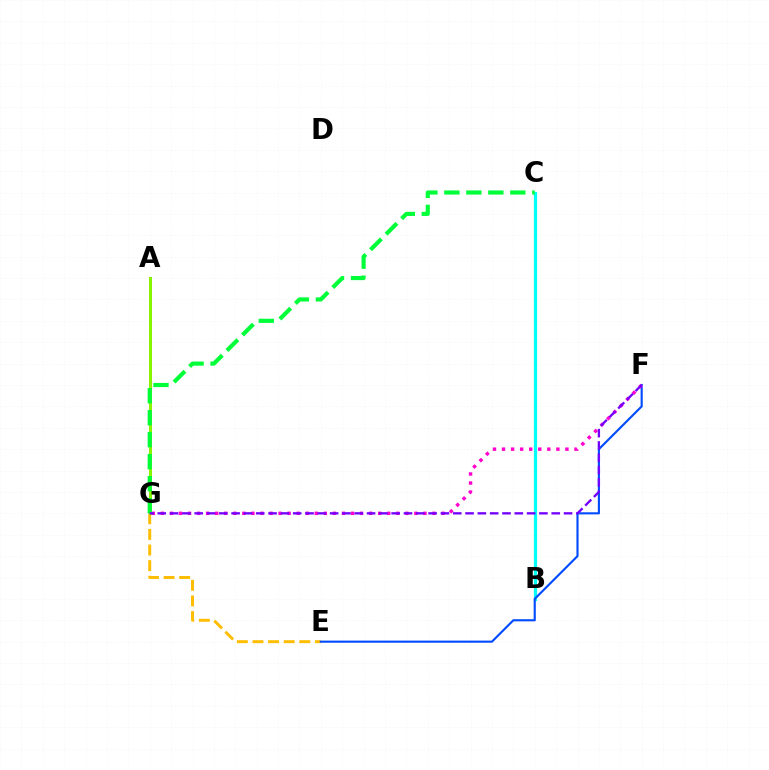{('B', 'C'): [{'color': '#00fff6', 'line_style': 'solid', 'thickness': 2.33}], ('E', 'G'): [{'color': '#ffbd00', 'line_style': 'dashed', 'thickness': 2.12}], ('A', 'G'): [{'color': '#ff0000', 'line_style': 'solid', 'thickness': 2.15}, {'color': '#84ff00', 'line_style': 'solid', 'thickness': 2.07}], ('E', 'F'): [{'color': '#004bff', 'line_style': 'solid', 'thickness': 1.53}], ('F', 'G'): [{'color': '#ff00cf', 'line_style': 'dotted', 'thickness': 2.46}, {'color': '#7200ff', 'line_style': 'dashed', 'thickness': 1.67}], ('C', 'G'): [{'color': '#00ff39', 'line_style': 'dashed', 'thickness': 2.99}]}